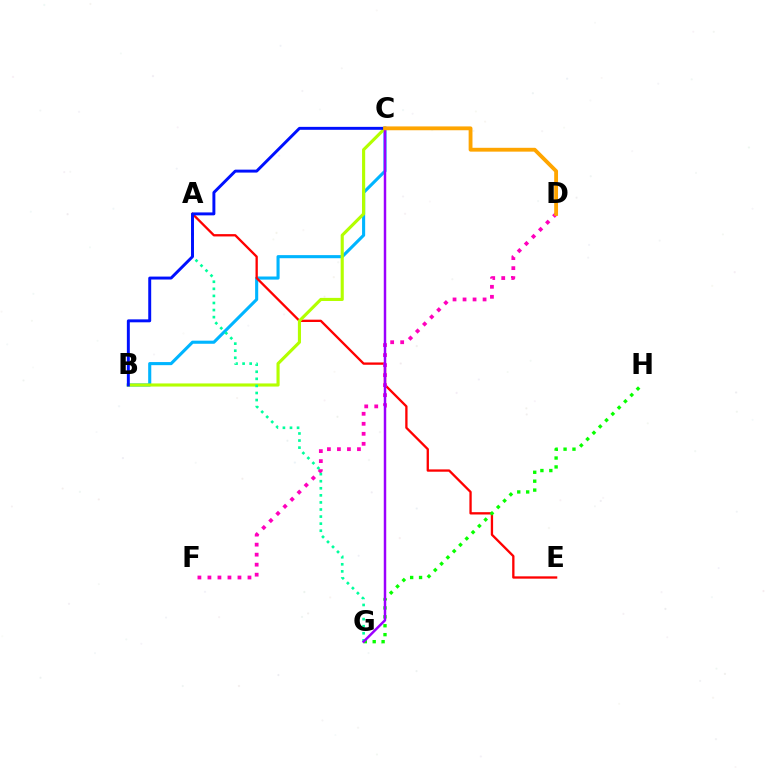{('B', 'C'): [{'color': '#00b5ff', 'line_style': 'solid', 'thickness': 2.23}, {'color': '#b3ff00', 'line_style': 'solid', 'thickness': 2.25}, {'color': '#0010ff', 'line_style': 'solid', 'thickness': 2.12}], ('A', 'E'): [{'color': '#ff0000', 'line_style': 'solid', 'thickness': 1.67}], ('D', 'F'): [{'color': '#ff00bd', 'line_style': 'dotted', 'thickness': 2.72}], ('G', 'H'): [{'color': '#08ff00', 'line_style': 'dotted', 'thickness': 2.42}], ('A', 'G'): [{'color': '#00ff9d', 'line_style': 'dotted', 'thickness': 1.92}], ('C', 'G'): [{'color': '#9b00ff', 'line_style': 'solid', 'thickness': 1.78}], ('C', 'D'): [{'color': '#ffa500', 'line_style': 'solid', 'thickness': 2.76}]}